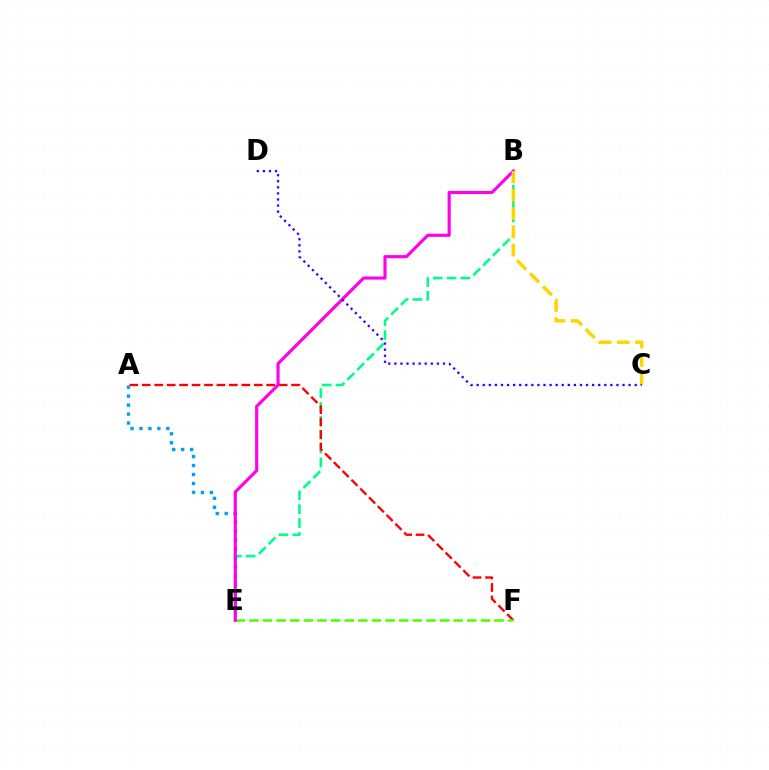{('B', 'E'): [{'color': '#00ff86', 'line_style': 'dashed', 'thickness': 1.89}, {'color': '#ff00ed', 'line_style': 'solid', 'thickness': 2.26}], ('A', 'F'): [{'color': '#ff0000', 'line_style': 'dashed', 'thickness': 1.69}], ('A', 'E'): [{'color': '#009eff', 'line_style': 'dotted', 'thickness': 2.43}], ('E', 'F'): [{'color': '#4fff00', 'line_style': 'dashed', 'thickness': 1.85}], ('B', 'C'): [{'color': '#ffd500', 'line_style': 'dashed', 'thickness': 2.48}], ('C', 'D'): [{'color': '#3700ff', 'line_style': 'dotted', 'thickness': 1.65}]}